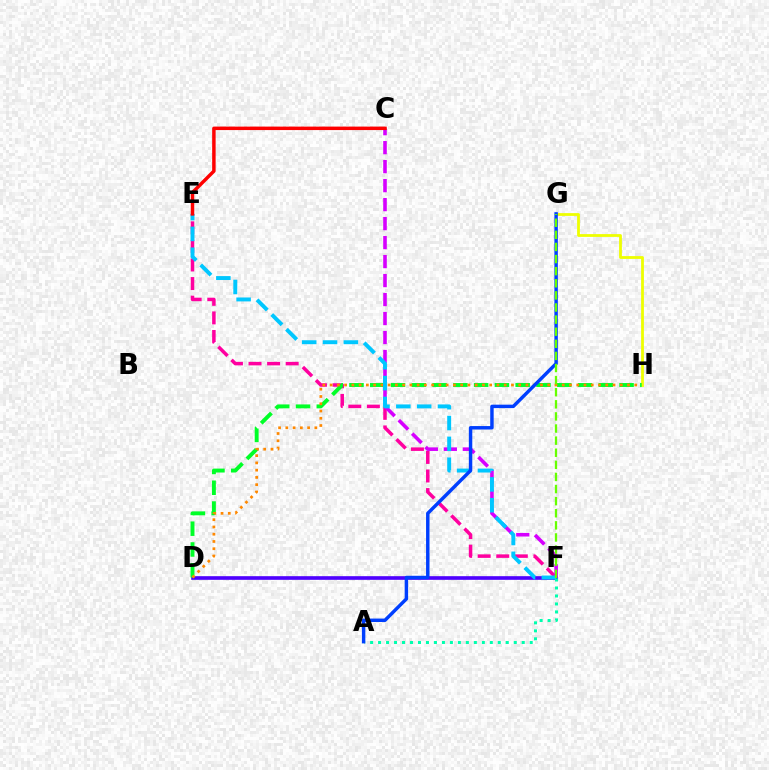{('G', 'H'): [{'color': '#eeff00', 'line_style': 'solid', 'thickness': 2.0}], ('E', 'F'): [{'color': '#ff00a0', 'line_style': 'dashed', 'thickness': 2.52}, {'color': '#00c7ff', 'line_style': 'dashed', 'thickness': 2.83}], ('D', 'F'): [{'color': '#4f00ff', 'line_style': 'solid', 'thickness': 2.63}], ('D', 'H'): [{'color': '#00ff27', 'line_style': 'dashed', 'thickness': 2.82}, {'color': '#ff8800', 'line_style': 'dotted', 'thickness': 1.97}], ('C', 'F'): [{'color': '#d600ff', 'line_style': 'dashed', 'thickness': 2.58}], ('A', 'F'): [{'color': '#00ffaf', 'line_style': 'dotted', 'thickness': 2.17}], ('A', 'G'): [{'color': '#003fff', 'line_style': 'solid', 'thickness': 2.48}], ('F', 'G'): [{'color': '#66ff00', 'line_style': 'dashed', 'thickness': 1.64}], ('C', 'E'): [{'color': '#ff0000', 'line_style': 'solid', 'thickness': 2.49}]}